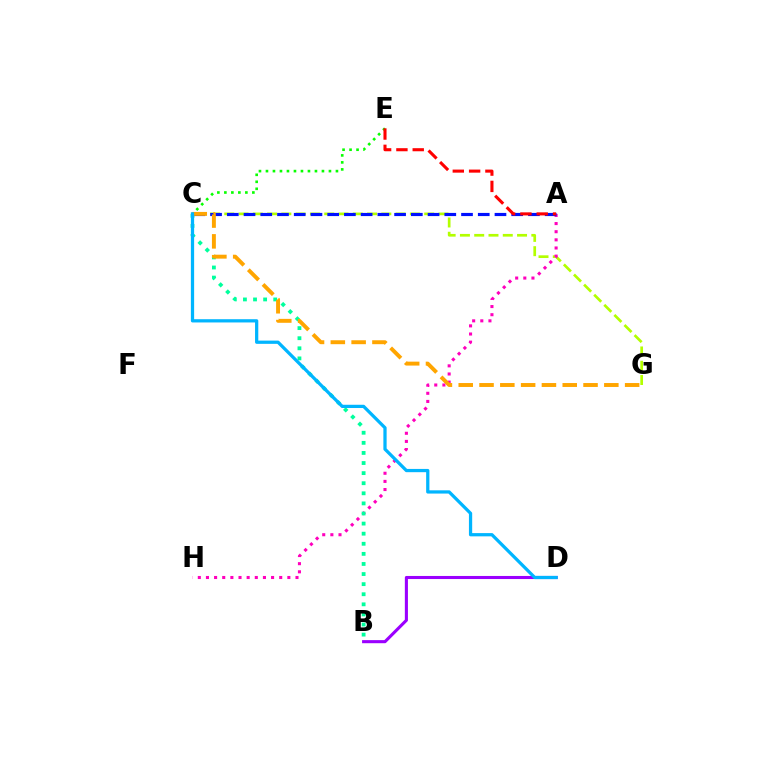{('C', 'G'): [{'color': '#b3ff00', 'line_style': 'dashed', 'thickness': 1.94}, {'color': '#ffa500', 'line_style': 'dashed', 'thickness': 2.83}], ('A', 'H'): [{'color': '#ff00bd', 'line_style': 'dotted', 'thickness': 2.21}], ('A', 'C'): [{'color': '#0010ff', 'line_style': 'dashed', 'thickness': 2.27}], ('B', 'D'): [{'color': '#9b00ff', 'line_style': 'solid', 'thickness': 2.22}], ('B', 'C'): [{'color': '#00ff9d', 'line_style': 'dotted', 'thickness': 2.74}], ('C', 'E'): [{'color': '#08ff00', 'line_style': 'dotted', 'thickness': 1.9}], ('A', 'E'): [{'color': '#ff0000', 'line_style': 'dashed', 'thickness': 2.22}], ('C', 'D'): [{'color': '#00b5ff', 'line_style': 'solid', 'thickness': 2.34}]}